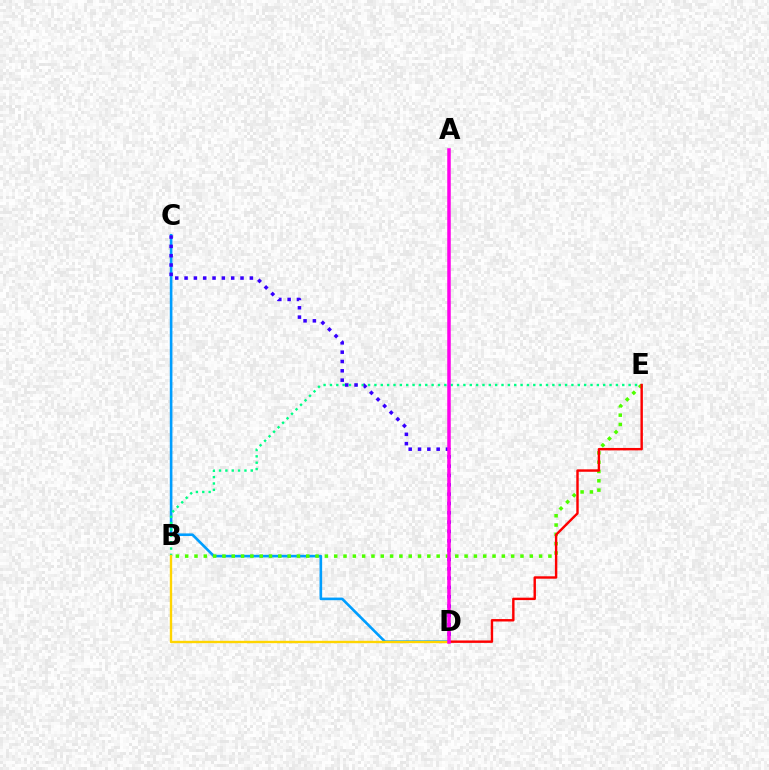{('C', 'D'): [{'color': '#009eff', 'line_style': 'solid', 'thickness': 1.89}, {'color': '#3700ff', 'line_style': 'dotted', 'thickness': 2.53}], ('B', 'E'): [{'color': '#00ff86', 'line_style': 'dotted', 'thickness': 1.73}, {'color': '#4fff00', 'line_style': 'dotted', 'thickness': 2.53}], ('B', 'D'): [{'color': '#ffd500', 'line_style': 'solid', 'thickness': 1.71}], ('D', 'E'): [{'color': '#ff0000', 'line_style': 'solid', 'thickness': 1.74}], ('A', 'D'): [{'color': '#ff00ed', 'line_style': 'solid', 'thickness': 2.52}]}